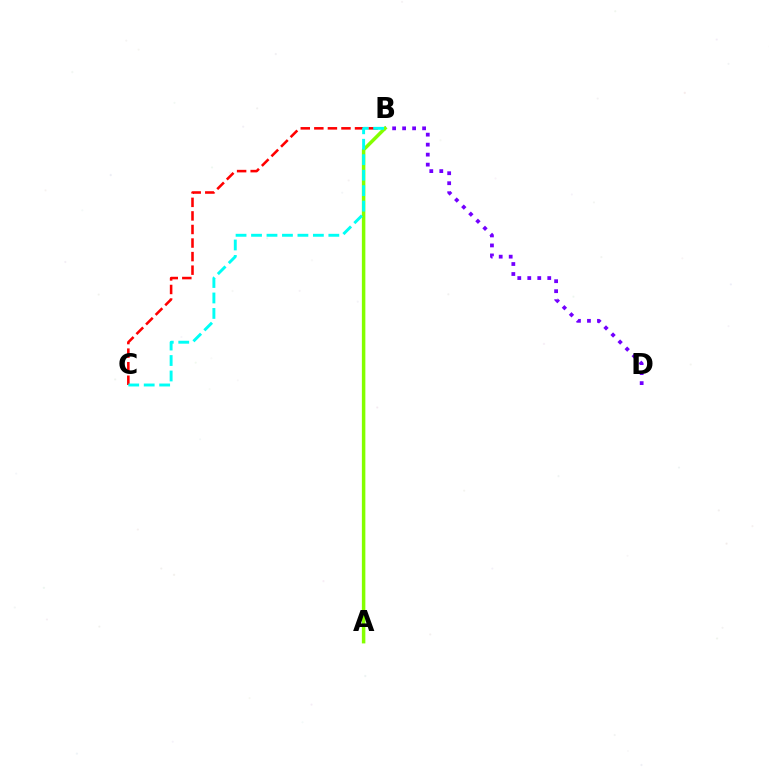{('B', 'C'): [{'color': '#ff0000', 'line_style': 'dashed', 'thickness': 1.84}, {'color': '#00fff6', 'line_style': 'dashed', 'thickness': 2.1}], ('B', 'D'): [{'color': '#7200ff', 'line_style': 'dotted', 'thickness': 2.71}], ('A', 'B'): [{'color': '#84ff00', 'line_style': 'solid', 'thickness': 2.51}]}